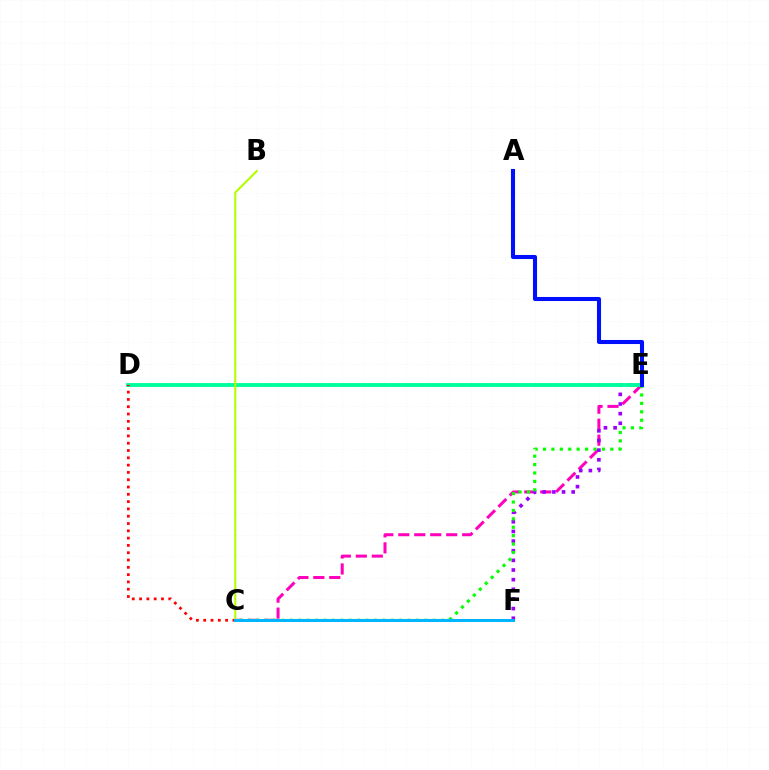{('C', 'E'): [{'color': '#ff00bd', 'line_style': 'dashed', 'thickness': 2.17}, {'color': '#08ff00', 'line_style': 'dotted', 'thickness': 2.28}], ('D', 'E'): [{'color': '#ffa500', 'line_style': 'dashed', 'thickness': 1.65}, {'color': '#00ff9d', 'line_style': 'solid', 'thickness': 2.78}], ('E', 'F'): [{'color': '#9b00ff', 'line_style': 'dotted', 'thickness': 2.62}], ('B', 'C'): [{'color': '#b3ff00', 'line_style': 'solid', 'thickness': 1.51}], ('C', 'D'): [{'color': '#ff0000', 'line_style': 'dotted', 'thickness': 1.98}], ('A', 'E'): [{'color': '#0010ff', 'line_style': 'solid', 'thickness': 2.92}], ('C', 'F'): [{'color': '#00b5ff', 'line_style': 'solid', 'thickness': 2.18}]}